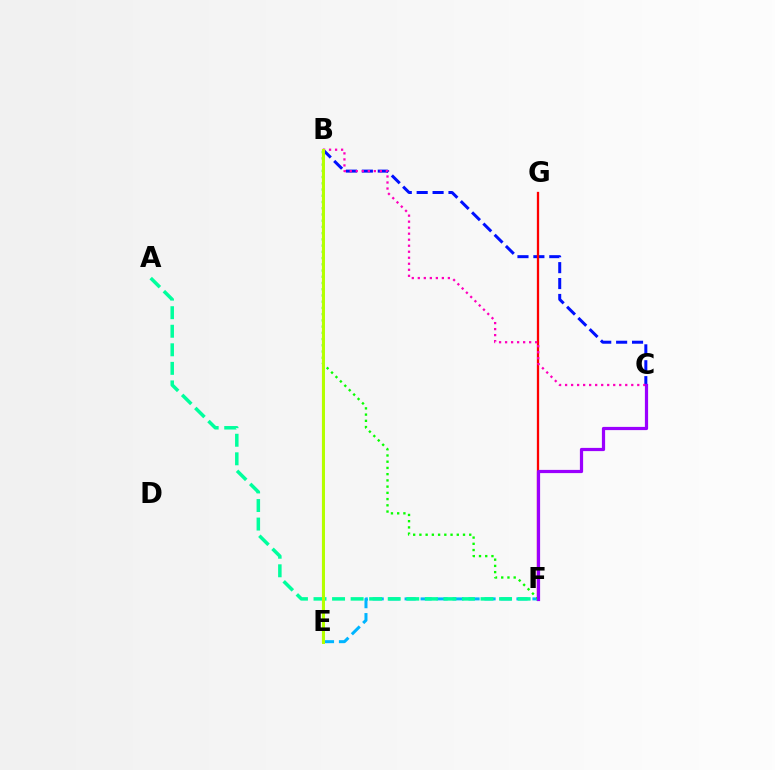{('E', 'F'): [{'color': '#00b5ff', 'line_style': 'dashed', 'thickness': 2.17}], ('B', 'E'): [{'color': '#ffa500', 'line_style': 'solid', 'thickness': 1.54}, {'color': '#b3ff00', 'line_style': 'solid', 'thickness': 2.16}], ('B', 'C'): [{'color': '#0010ff', 'line_style': 'dashed', 'thickness': 2.16}, {'color': '#ff00bd', 'line_style': 'dotted', 'thickness': 1.63}], ('F', 'G'): [{'color': '#ff0000', 'line_style': 'solid', 'thickness': 1.65}], ('A', 'F'): [{'color': '#00ff9d', 'line_style': 'dashed', 'thickness': 2.52}], ('B', 'F'): [{'color': '#08ff00', 'line_style': 'dotted', 'thickness': 1.69}], ('C', 'F'): [{'color': '#9b00ff', 'line_style': 'solid', 'thickness': 2.31}]}